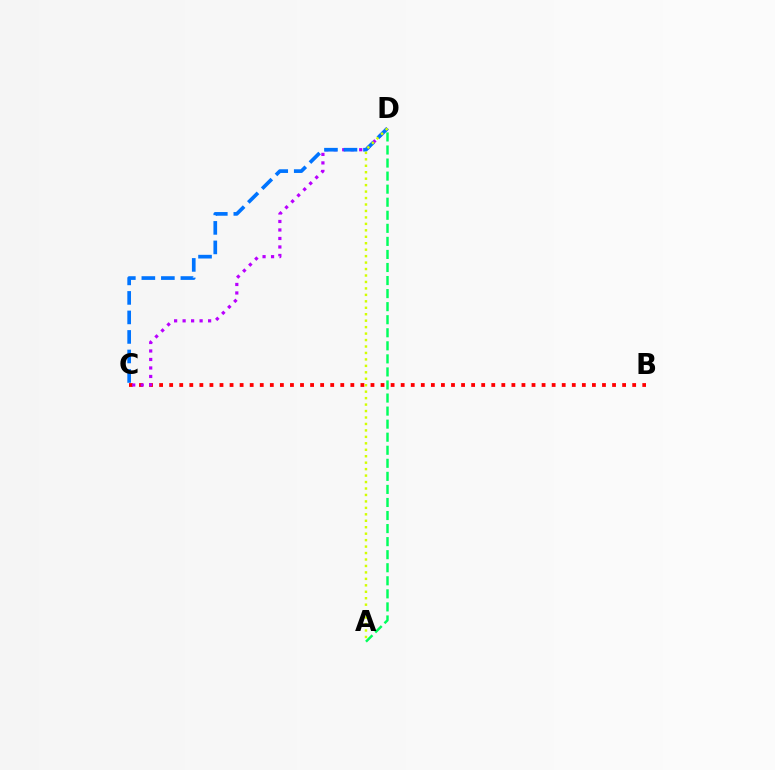{('B', 'C'): [{'color': '#ff0000', 'line_style': 'dotted', 'thickness': 2.73}], ('C', 'D'): [{'color': '#b900ff', 'line_style': 'dotted', 'thickness': 2.31}, {'color': '#0074ff', 'line_style': 'dashed', 'thickness': 2.65}], ('A', 'D'): [{'color': '#00ff5c', 'line_style': 'dashed', 'thickness': 1.77}, {'color': '#d1ff00', 'line_style': 'dotted', 'thickness': 1.75}]}